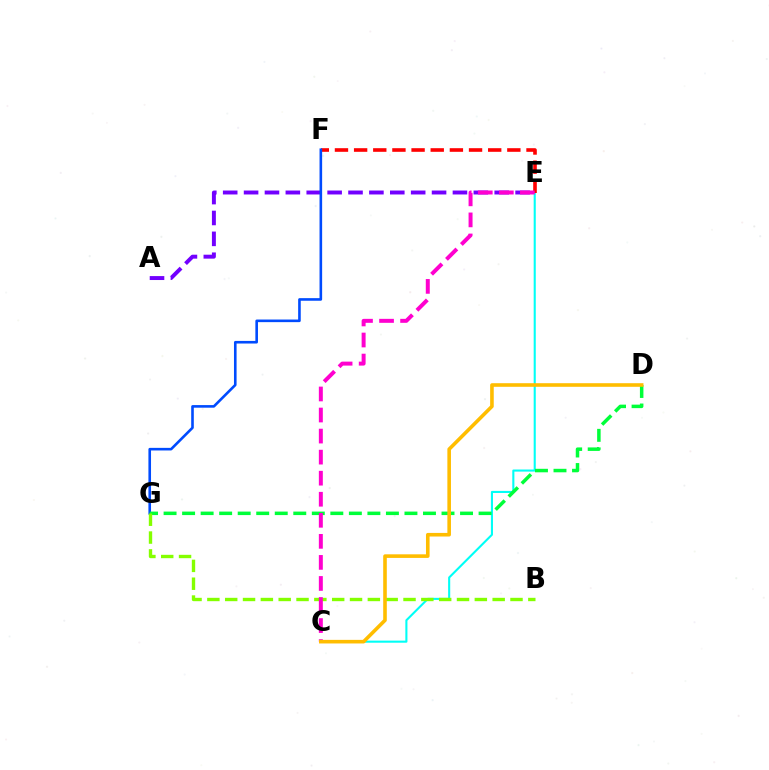{('A', 'E'): [{'color': '#7200ff', 'line_style': 'dashed', 'thickness': 2.84}], ('C', 'E'): [{'color': '#00fff6', 'line_style': 'solid', 'thickness': 1.51}, {'color': '#ff00cf', 'line_style': 'dashed', 'thickness': 2.86}], ('E', 'F'): [{'color': '#ff0000', 'line_style': 'dashed', 'thickness': 2.6}], ('F', 'G'): [{'color': '#004bff', 'line_style': 'solid', 'thickness': 1.88}], ('D', 'G'): [{'color': '#00ff39', 'line_style': 'dashed', 'thickness': 2.52}], ('B', 'G'): [{'color': '#84ff00', 'line_style': 'dashed', 'thickness': 2.42}], ('C', 'D'): [{'color': '#ffbd00', 'line_style': 'solid', 'thickness': 2.59}]}